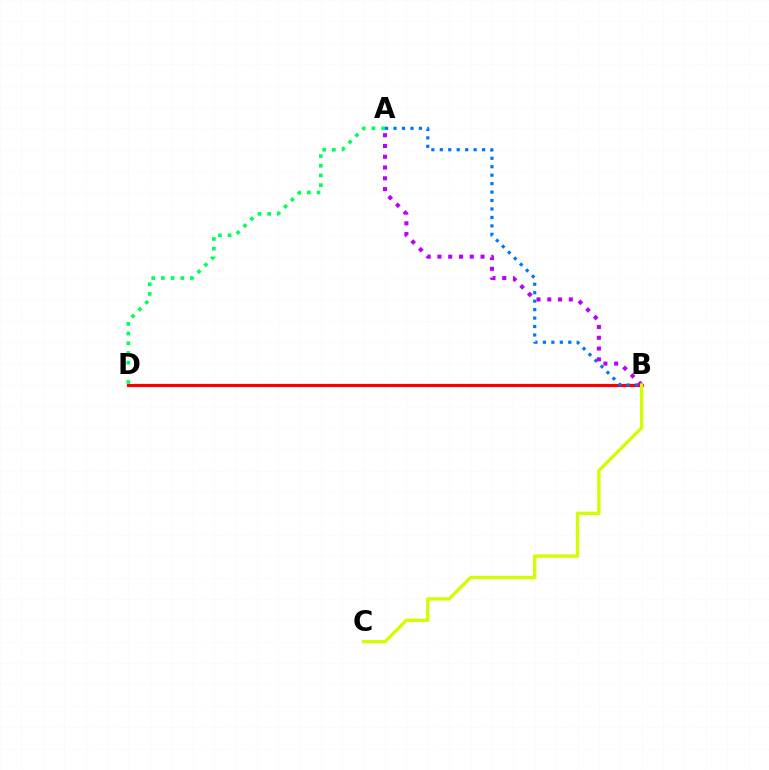{('B', 'D'): [{'color': '#ff0000', 'line_style': 'solid', 'thickness': 2.28}], ('A', 'D'): [{'color': '#00ff5c', 'line_style': 'dotted', 'thickness': 2.63}], ('A', 'B'): [{'color': '#0074ff', 'line_style': 'dotted', 'thickness': 2.3}, {'color': '#b900ff', 'line_style': 'dotted', 'thickness': 2.93}], ('B', 'C'): [{'color': '#d1ff00', 'line_style': 'solid', 'thickness': 2.41}]}